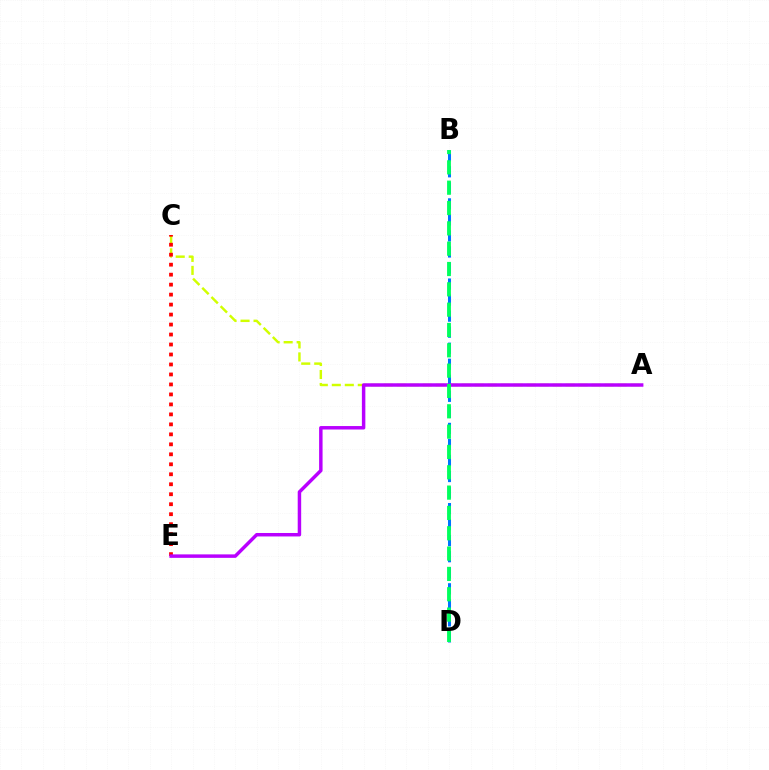{('A', 'C'): [{'color': '#d1ff00', 'line_style': 'dashed', 'thickness': 1.76}], ('B', 'D'): [{'color': '#0074ff', 'line_style': 'dashed', 'thickness': 2.18}, {'color': '#00ff5c', 'line_style': 'dashed', 'thickness': 2.76}], ('C', 'E'): [{'color': '#ff0000', 'line_style': 'dotted', 'thickness': 2.71}], ('A', 'E'): [{'color': '#b900ff', 'line_style': 'solid', 'thickness': 2.49}]}